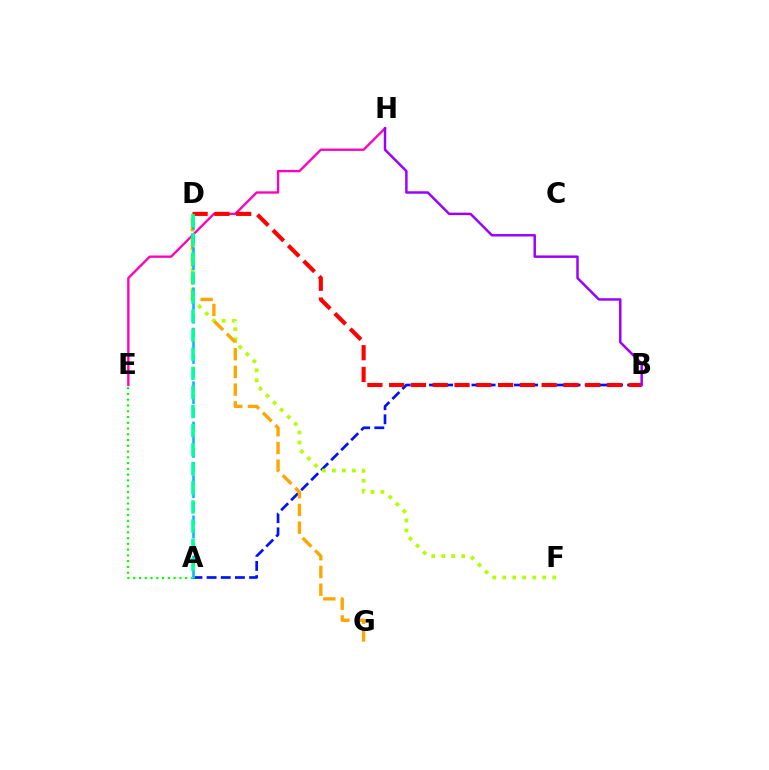{('E', 'H'): [{'color': '#ff00bd', 'line_style': 'solid', 'thickness': 1.68}], ('A', 'B'): [{'color': '#0010ff', 'line_style': 'dashed', 'thickness': 1.92}], ('D', 'F'): [{'color': '#b3ff00', 'line_style': 'dotted', 'thickness': 2.71}], ('D', 'G'): [{'color': '#ffa500', 'line_style': 'dashed', 'thickness': 2.41}], ('A', 'D'): [{'color': '#00b5ff', 'line_style': 'dashed', 'thickness': 1.82}, {'color': '#00ff9d', 'line_style': 'dashed', 'thickness': 2.59}], ('A', 'E'): [{'color': '#08ff00', 'line_style': 'dotted', 'thickness': 1.57}], ('B', 'D'): [{'color': '#ff0000', 'line_style': 'dashed', 'thickness': 2.96}], ('B', 'H'): [{'color': '#9b00ff', 'line_style': 'solid', 'thickness': 1.77}]}